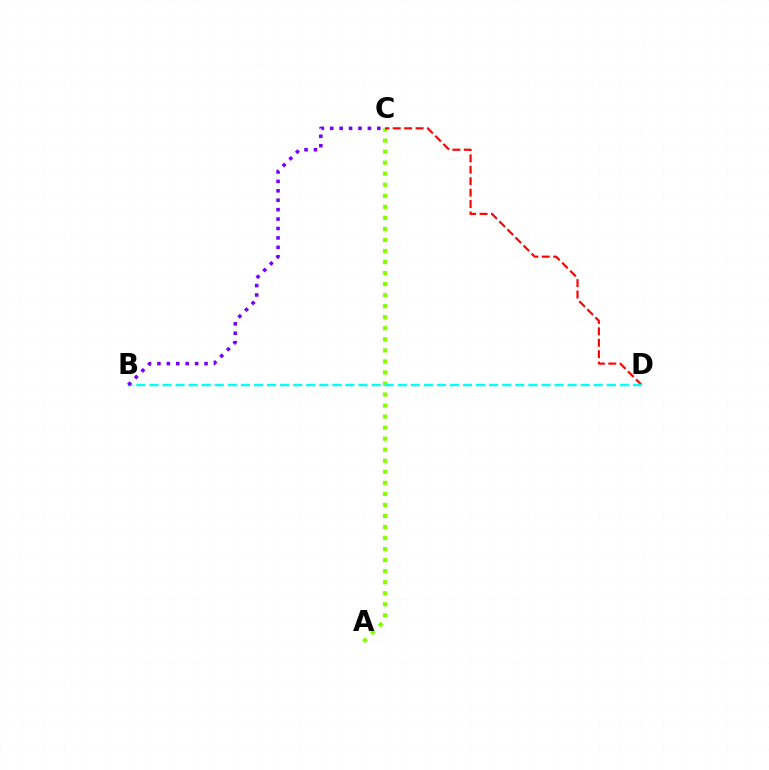{('A', 'C'): [{'color': '#84ff00', 'line_style': 'dotted', 'thickness': 3.0}], ('C', 'D'): [{'color': '#ff0000', 'line_style': 'dashed', 'thickness': 1.55}], ('B', 'D'): [{'color': '#00fff6', 'line_style': 'dashed', 'thickness': 1.78}], ('B', 'C'): [{'color': '#7200ff', 'line_style': 'dotted', 'thickness': 2.56}]}